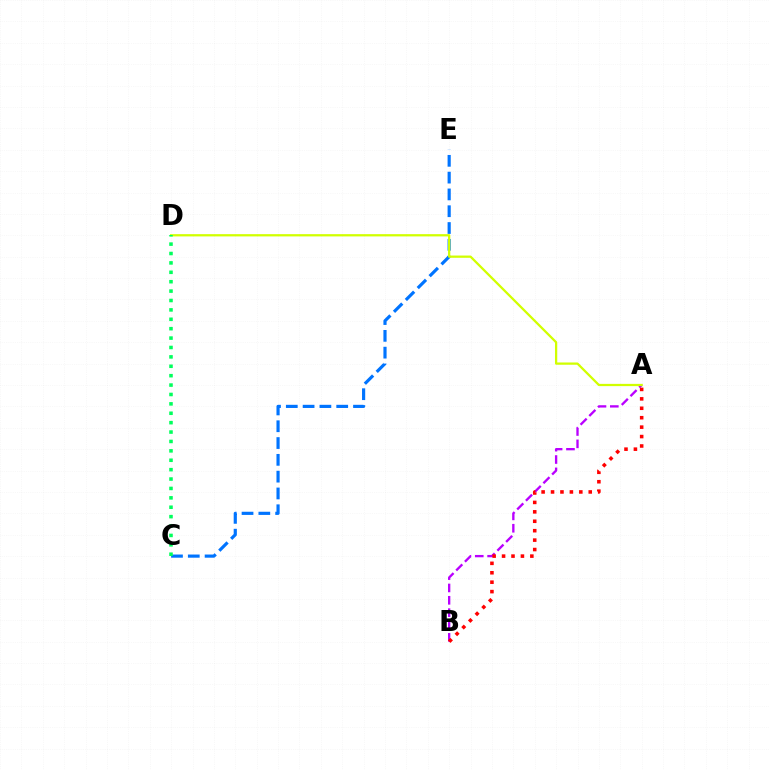{('A', 'B'): [{'color': '#b900ff', 'line_style': 'dashed', 'thickness': 1.68}, {'color': '#ff0000', 'line_style': 'dotted', 'thickness': 2.56}], ('C', 'E'): [{'color': '#0074ff', 'line_style': 'dashed', 'thickness': 2.28}], ('A', 'D'): [{'color': '#d1ff00', 'line_style': 'solid', 'thickness': 1.63}], ('C', 'D'): [{'color': '#00ff5c', 'line_style': 'dotted', 'thickness': 2.55}]}